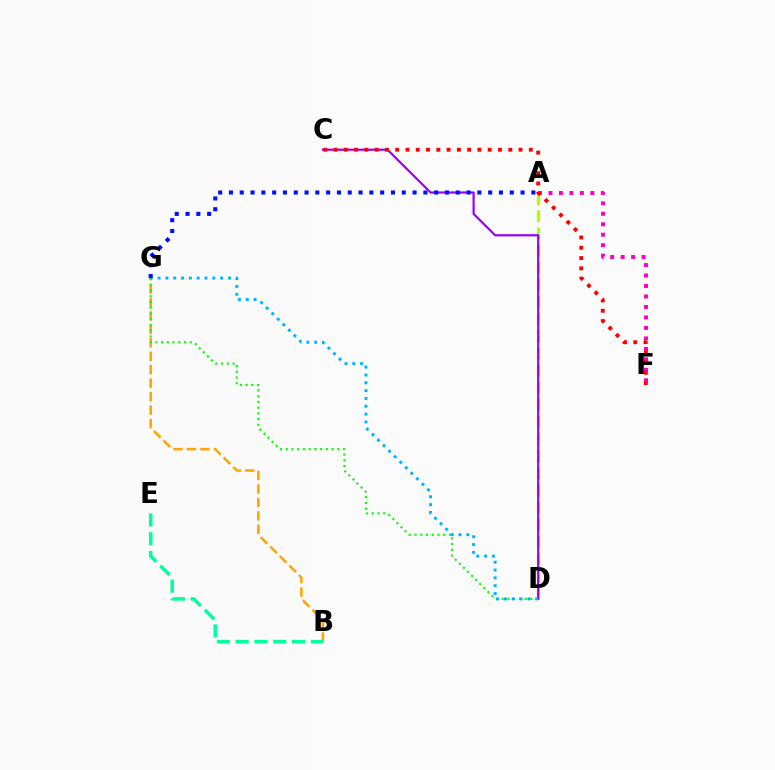{('A', 'F'): [{'color': '#ff00bd', 'line_style': 'dotted', 'thickness': 2.85}], ('A', 'D'): [{'color': '#b3ff00', 'line_style': 'dashed', 'thickness': 2.33}], ('B', 'G'): [{'color': '#ffa500', 'line_style': 'dashed', 'thickness': 1.83}], ('D', 'G'): [{'color': '#08ff00', 'line_style': 'dotted', 'thickness': 1.56}, {'color': '#00b5ff', 'line_style': 'dotted', 'thickness': 2.13}], ('C', 'D'): [{'color': '#9b00ff', 'line_style': 'solid', 'thickness': 1.58}], ('C', 'F'): [{'color': '#ff0000', 'line_style': 'dotted', 'thickness': 2.79}], ('A', 'G'): [{'color': '#0010ff', 'line_style': 'dotted', 'thickness': 2.93}], ('B', 'E'): [{'color': '#00ff9d', 'line_style': 'dashed', 'thickness': 2.56}]}